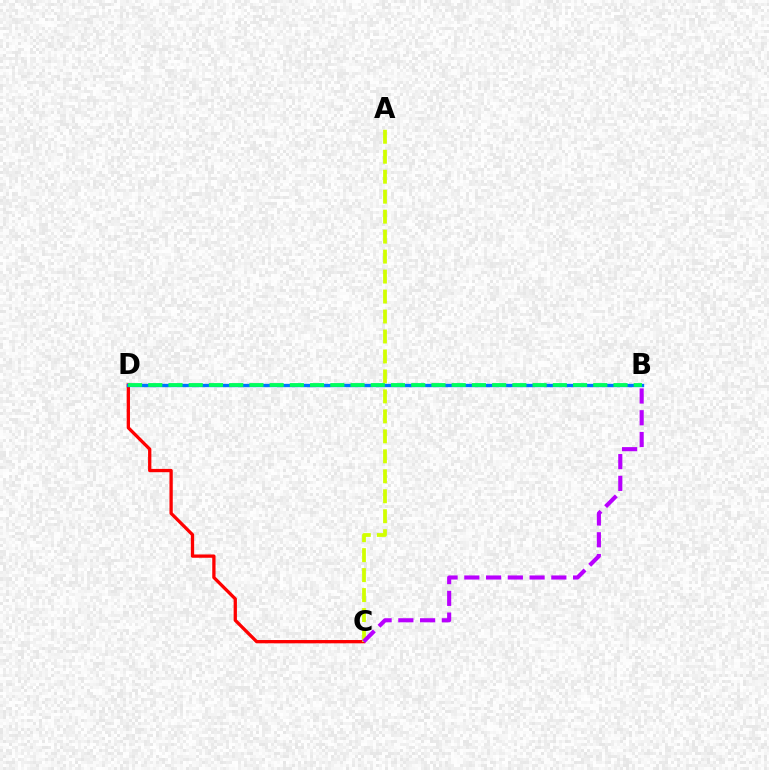{('C', 'D'): [{'color': '#ff0000', 'line_style': 'solid', 'thickness': 2.37}], ('A', 'C'): [{'color': '#d1ff00', 'line_style': 'dashed', 'thickness': 2.71}], ('B', 'C'): [{'color': '#b900ff', 'line_style': 'dashed', 'thickness': 2.95}], ('B', 'D'): [{'color': '#0074ff', 'line_style': 'solid', 'thickness': 2.41}, {'color': '#00ff5c', 'line_style': 'dashed', 'thickness': 2.75}]}